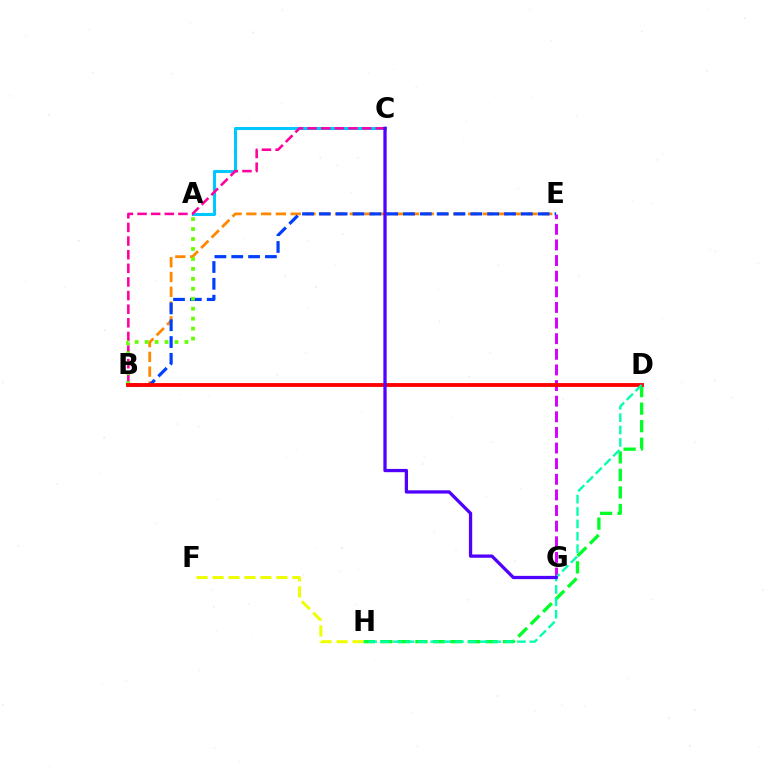{('D', 'H'): [{'color': '#00ff27', 'line_style': 'dashed', 'thickness': 2.38}, {'color': '#00ffaf', 'line_style': 'dashed', 'thickness': 1.68}], ('E', 'G'): [{'color': '#d600ff', 'line_style': 'dashed', 'thickness': 2.12}], ('B', 'E'): [{'color': '#ff8800', 'line_style': 'dashed', 'thickness': 2.01}, {'color': '#003fff', 'line_style': 'dashed', 'thickness': 2.29}], ('A', 'C'): [{'color': '#00c7ff', 'line_style': 'solid', 'thickness': 2.2}], ('B', 'C'): [{'color': '#ff00a0', 'line_style': 'dashed', 'thickness': 1.85}], ('F', 'H'): [{'color': '#eeff00', 'line_style': 'dashed', 'thickness': 2.17}], ('A', 'B'): [{'color': '#66ff00', 'line_style': 'dotted', 'thickness': 2.71}], ('B', 'D'): [{'color': '#ff0000', 'line_style': 'solid', 'thickness': 2.77}], ('C', 'G'): [{'color': '#4f00ff', 'line_style': 'solid', 'thickness': 2.36}]}